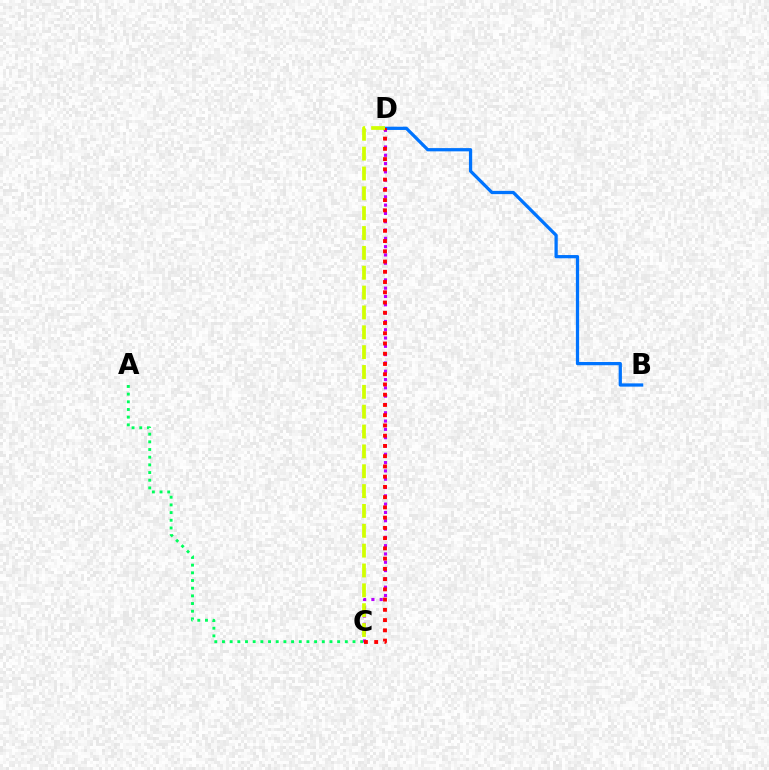{('C', 'D'): [{'color': '#b900ff', 'line_style': 'dotted', 'thickness': 2.26}, {'color': '#ff0000', 'line_style': 'dotted', 'thickness': 2.78}, {'color': '#d1ff00', 'line_style': 'dashed', 'thickness': 2.7}], ('B', 'D'): [{'color': '#0074ff', 'line_style': 'solid', 'thickness': 2.34}], ('A', 'C'): [{'color': '#00ff5c', 'line_style': 'dotted', 'thickness': 2.09}]}